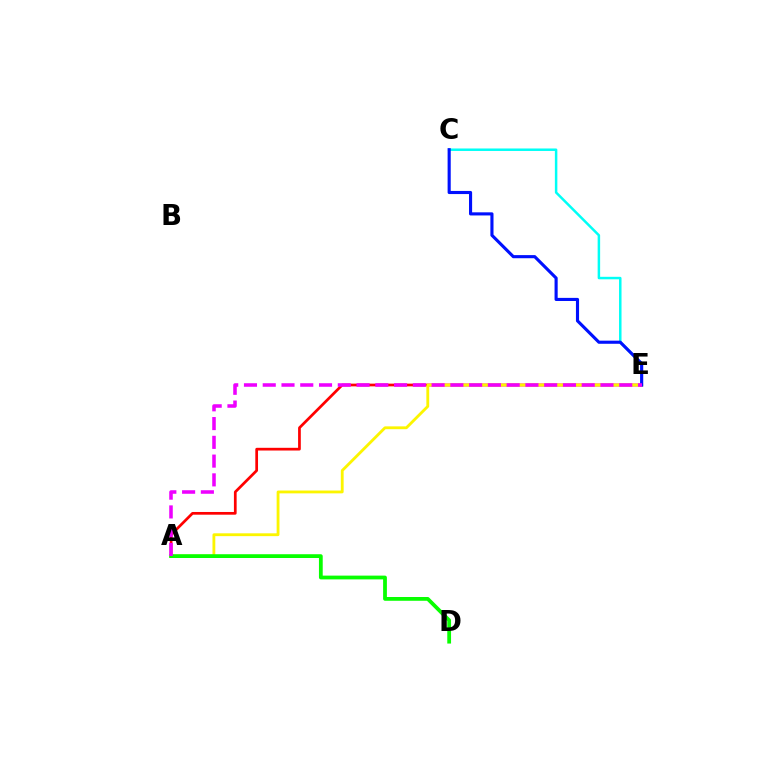{('A', 'E'): [{'color': '#ff0000', 'line_style': 'solid', 'thickness': 1.96}, {'color': '#fcf500', 'line_style': 'solid', 'thickness': 2.04}, {'color': '#ee00ff', 'line_style': 'dashed', 'thickness': 2.55}], ('C', 'E'): [{'color': '#00fff6', 'line_style': 'solid', 'thickness': 1.79}, {'color': '#0010ff', 'line_style': 'solid', 'thickness': 2.25}], ('A', 'D'): [{'color': '#08ff00', 'line_style': 'solid', 'thickness': 2.72}]}